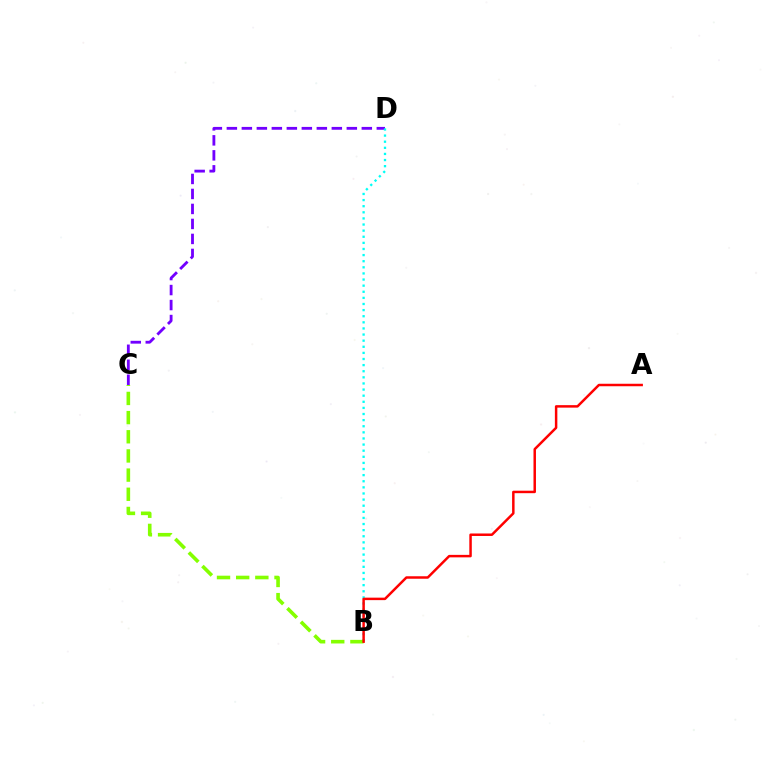{('C', 'D'): [{'color': '#7200ff', 'line_style': 'dashed', 'thickness': 2.04}], ('B', 'D'): [{'color': '#00fff6', 'line_style': 'dotted', 'thickness': 1.66}], ('B', 'C'): [{'color': '#84ff00', 'line_style': 'dashed', 'thickness': 2.6}], ('A', 'B'): [{'color': '#ff0000', 'line_style': 'solid', 'thickness': 1.79}]}